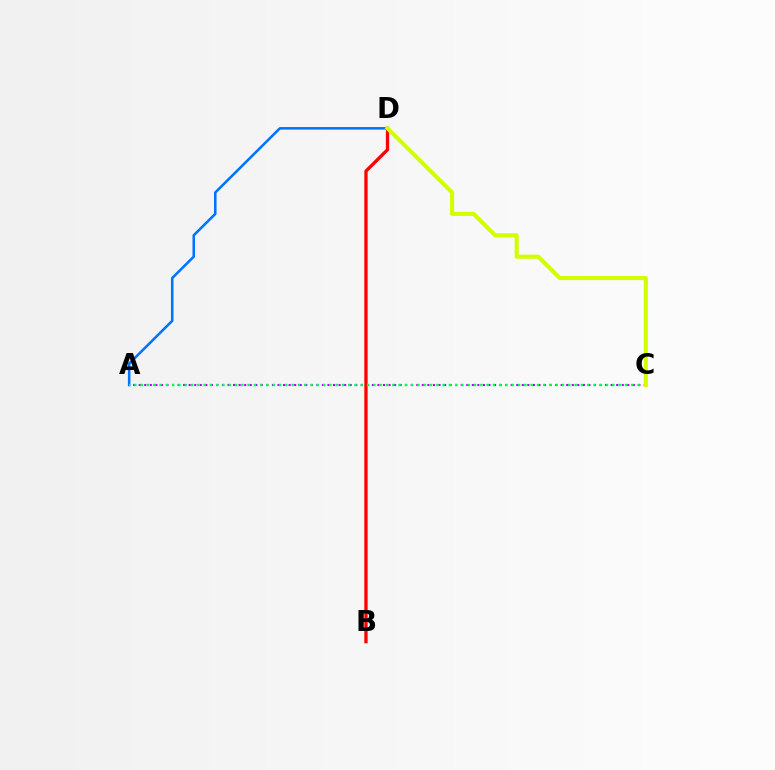{('A', 'D'): [{'color': '#0074ff', 'line_style': 'solid', 'thickness': 1.83}], ('A', 'C'): [{'color': '#b900ff', 'line_style': 'dotted', 'thickness': 1.51}, {'color': '#00ff5c', 'line_style': 'dotted', 'thickness': 1.71}], ('B', 'D'): [{'color': '#ff0000', 'line_style': 'solid', 'thickness': 2.37}], ('C', 'D'): [{'color': '#d1ff00', 'line_style': 'solid', 'thickness': 2.95}]}